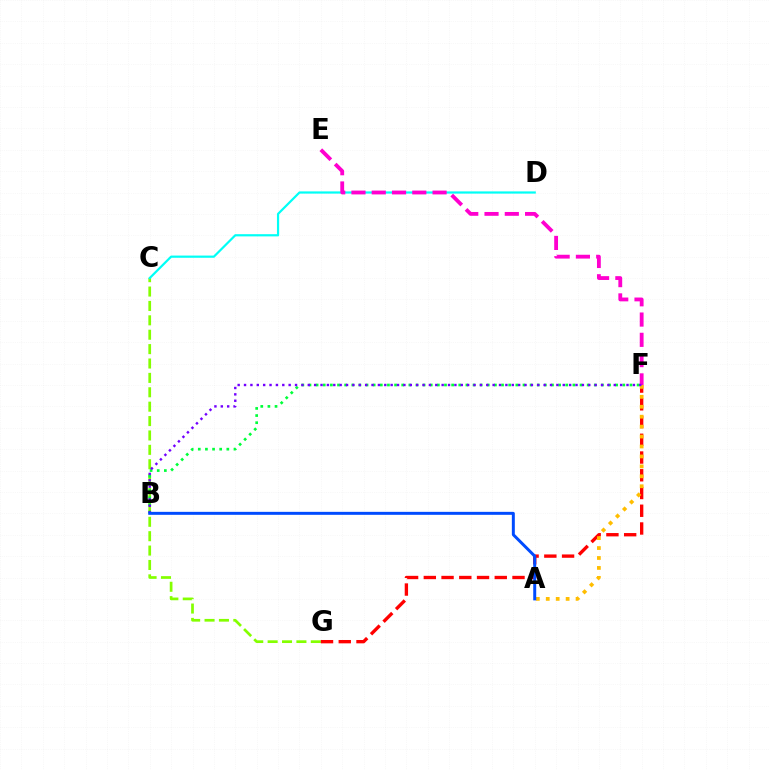{('C', 'G'): [{'color': '#84ff00', 'line_style': 'dashed', 'thickness': 1.95}], ('B', 'F'): [{'color': '#00ff39', 'line_style': 'dotted', 'thickness': 1.94}, {'color': '#7200ff', 'line_style': 'dotted', 'thickness': 1.73}], ('C', 'D'): [{'color': '#00fff6', 'line_style': 'solid', 'thickness': 1.59}], ('F', 'G'): [{'color': '#ff0000', 'line_style': 'dashed', 'thickness': 2.41}], ('E', 'F'): [{'color': '#ff00cf', 'line_style': 'dashed', 'thickness': 2.75}], ('A', 'F'): [{'color': '#ffbd00', 'line_style': 'dotted', 'thickness': 2.7}], ('A', 'B'): [{'color': '#004bff', 'line_style': 'solid', 'thickness': 2.14}]}